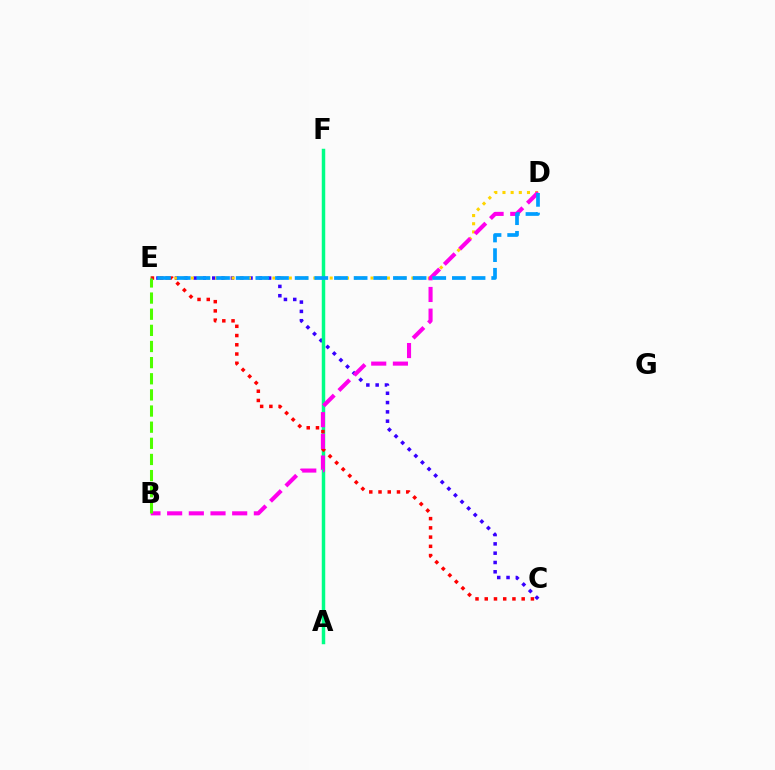{('C', 'E'): [{'color': '#3700ff', 'line_style': 'dotted', 'thickness': 2.53}, {'color': '#ff0000', 'line_style': 'dotted', 'thickness': 2.51}], ('D', 'E'): [{'color': '#ffd500', 'line_style': 'dotted', 'thickness': 2.22}, {'color': '#009eff', 'line_style': 'dashed', 'thickness': 2.67}], ('A', 'F'): [{'color': '#00ff86', 'line_style': 'solid', 'thickness': 2.49}], ('B', 'D'): [{'color': '#ff00ed', 'line_style': 'dashed', 'thickness': 2.95}], ('B', 'E'): [{'color': '#4fff00', 'line_style': 'dashed', 'thickness': 2.19}]}